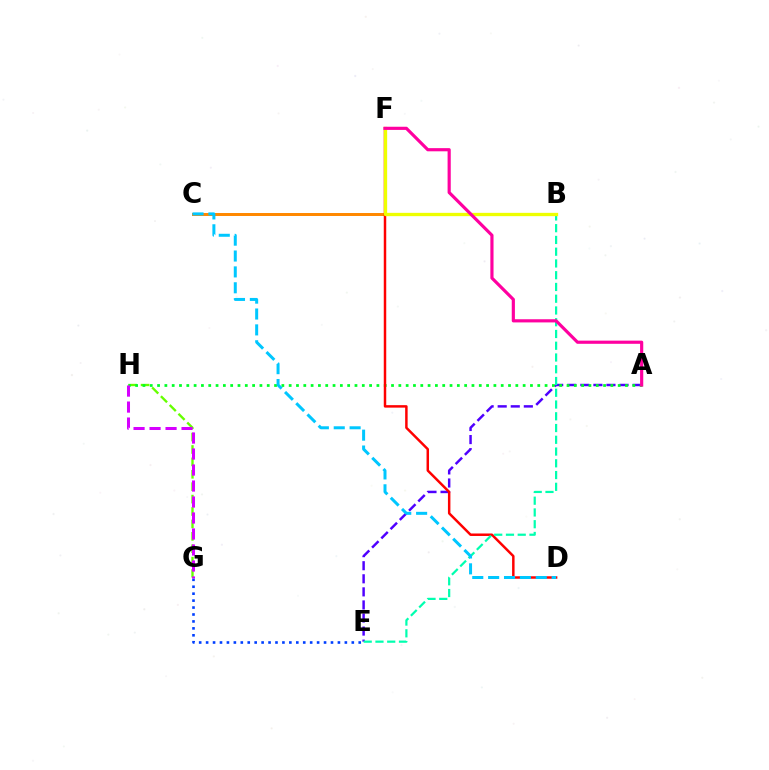{('G', 'H'): [{'color': '#66ff00', 'line_style': 'dashed', 'thickness': 1.69}, {'color': '#d600ff', 'line_style': 'dashed', 'thickness': 2.17}], ('B', 'C'): [{'color': '#ff8800', 'line_style': 'solid', 'thickness': 2.15}], ('E', 'G'): [{'color': '#003fff', 'line_style': 'dotted', 'thickness': 1.88}], ('A', 'E'): [{'color': '#4f00ff', 'line_style': 'dashed', 'thickness': 1.78}], ('A', 'H'): [{'color': '#00ff27', 'line_style': 'dotted', 'thickness': 1.99}], ('D', 'F'): [{'color': '#ff0000', 'line_style': 'solid', 'thickness': 1.78}], ('B', 'E'): [{'color': '#00ffaf', 'line_style': 'dashed', 'thickness': 1.6}], ('C', 'D'): [{'color': '#00c7ff', 'line_style': 'dashed', 'thickness': 2.16}], ('B', 'F'): [{'color': '#eeff00', 'line_style': 'solid', 'thickness': 2.38}], ('A', 'F'): [{'color': '#ff00a0', 'line_style': 'solid', 'thickness': 2.28}]}